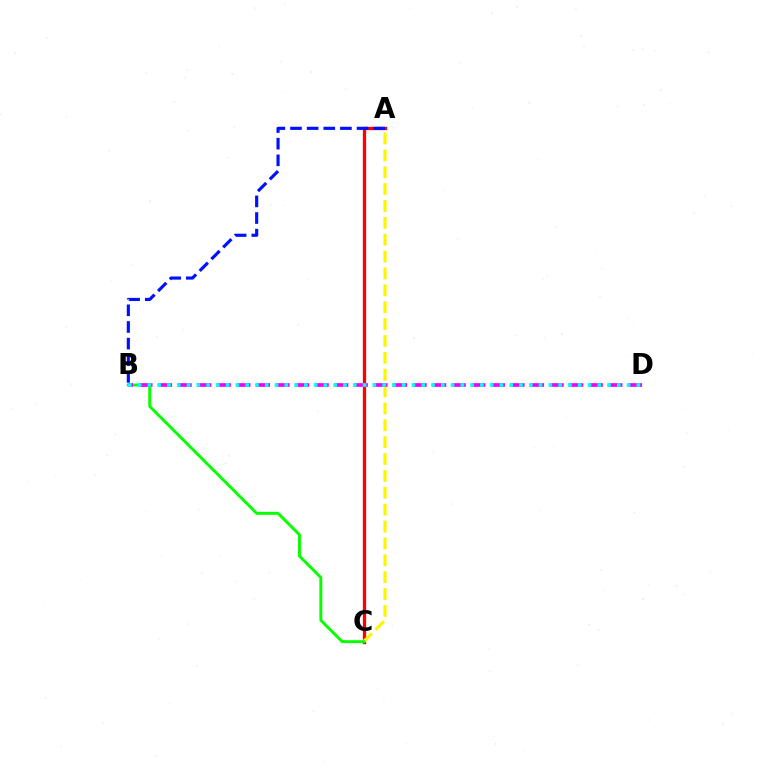{('A', 'C'): [{'color': '#ff0000', 'line_style': 'solid', 'thickness': 2.38}, {'color': '#fcf500', 'line_style': 'dashed', 'thickness': 2.29}], ('B', 'C'): [{'color': '#08ff00', 'line_style': 'solid', 'thickness': 2.12}], ('B', 'D'): [{'color': '#ee00ff', 'line_style': 'dashed', 'thickness': 2.66}, {'color': '#00fff6', 'line_style': 'dotted', 'thickness': 2.66}], ('A', 'B'): [{'color': '#0010ff', 'line_style': 'dashed', 'thickness': 2.26}]}